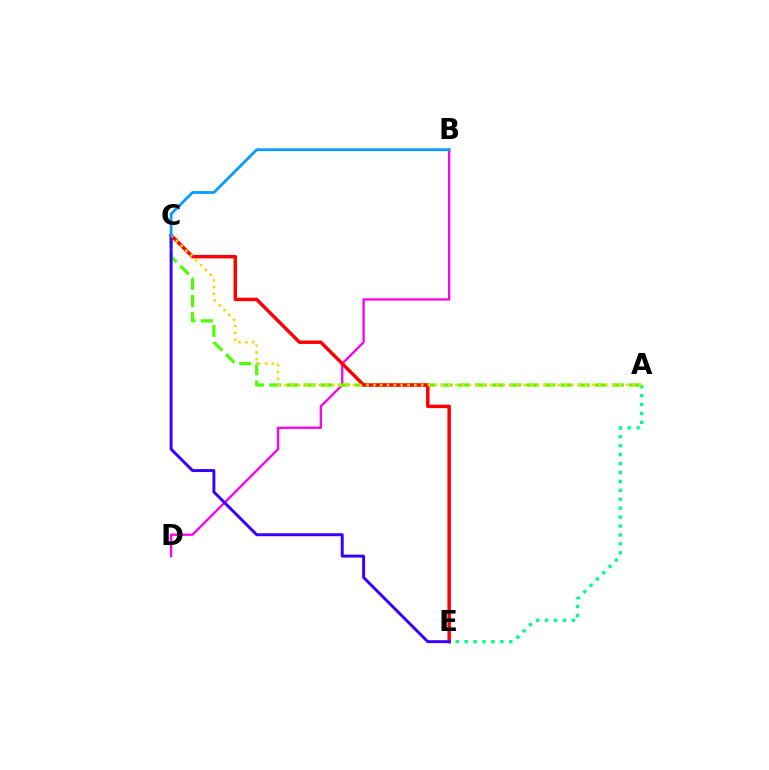{('A', 'E'): [{'color': '#00ff86', 'line_style': 'dotted', 'thickness': 2.43}], ('B', 'D'): [{'color': '#ff00ed', 'line_style': 'solid', 'thickness': 1.66}], ('A', 'C'): [{'color': '#4fff00', 'line_style': 'dashed', 'thickness': 2.33}, {'color': '#ffd500', 'line_style': 'dotted', 'thickness': 1.86}], ('C', 'E'): [{'color': '#ff0000', 'line_style': 'solid', 'thickness': 2.49}, {'color': '#3700ff', 'line_style': 'solid', 'thickness': 2.13}], ('B', 'C'): [{'color': '#009eff', 'line_style': 'solid', 'thickness': 2.0}]}